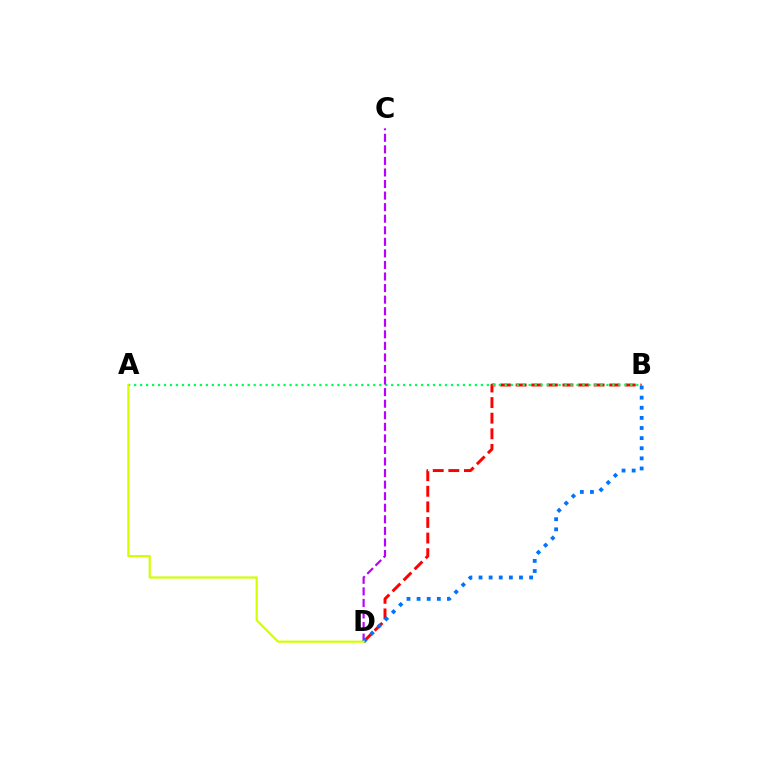{('B', 'D'): [{'color': '#ff0000', 'line_style': 'dashed', 'thickness': 2.12}, {'color': '#0074ff', 'line_style': 'dotted', 'thickness': 2.75}], ('A', 'B'): [{'color': '#00ff5c', 'line_style': 'dotted', 'thickness': 1.62}], ('C', 'D'): [{'color': '#b900ff', 'line_style': 'dashed', 'thickness': 1.57}], ('A', 'D'): [{'color': '#d1ff00', 'line_style': 'solid', 'thickness': 1.57}]}